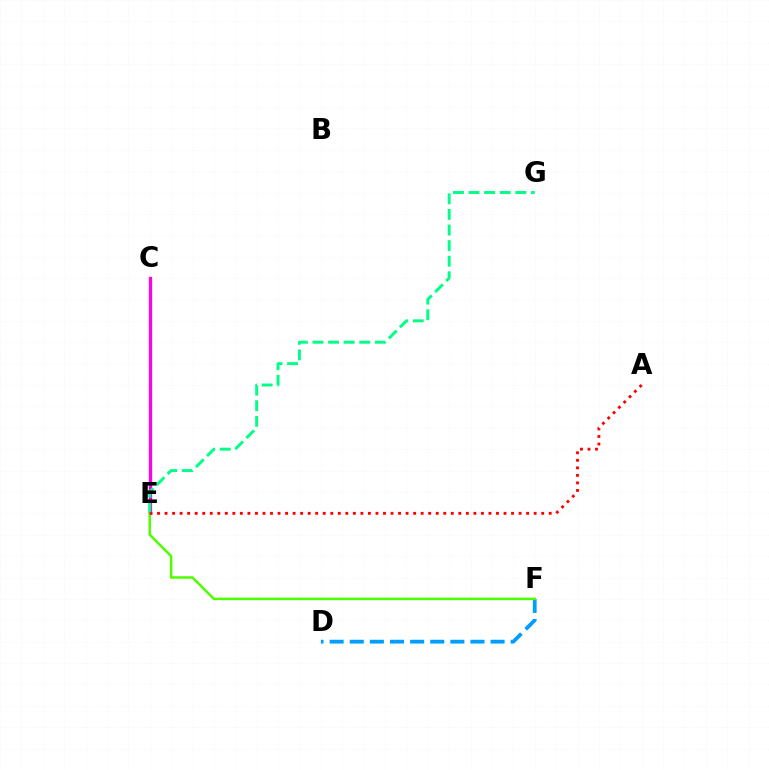{('C', 'E'): [{'color': '#ffd500', 'line_style': 'solid', 'thickness': 2.19}, {'color': '#3700ff', 'line_style': 'dotted', 'thickness': 1.97}, {'color': '#ff00ed', 'line_style': 'solid', 'thickness': 2.33}], ('D', 'F'): [{'color': '#009eff', 'line_style': 'dashed', 'thickness': 2.73}], ('E', 'G'): [{'color': '#00ff86', 'line_style': 'dashed', 'thickness': 2.12}], ('E', 'F'): [{'color': '#4fff00', 'line_style': 'solid', 'thickness': 1.8}], ('A', 'E'): [{'color': '#ff0000', 'line_style': 'dotted', 'thickness': 2.05}]}